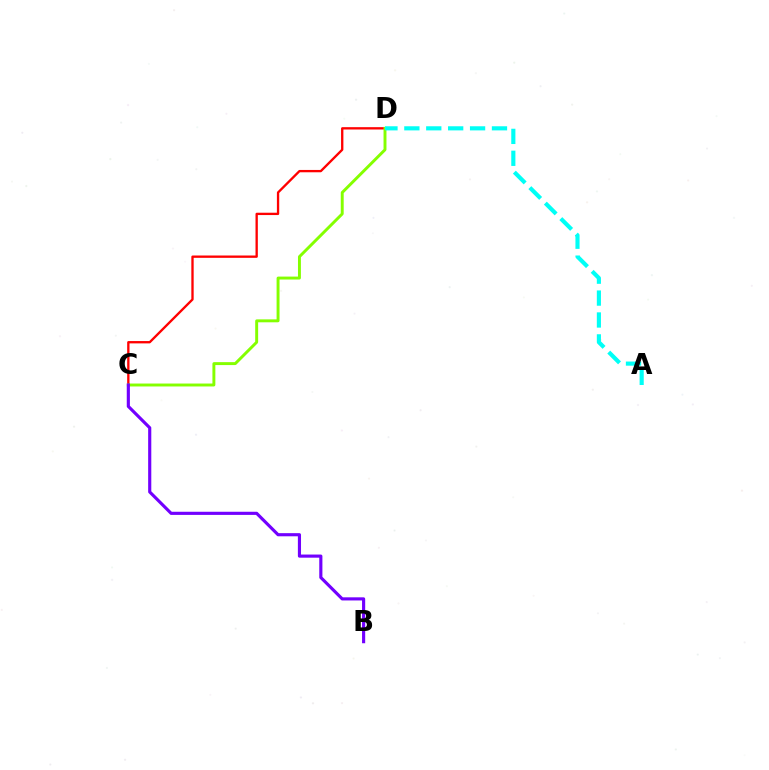{('C', 'D'): [{'color': '#ff0000', 'line_style': 'solid', 'thickness': 1.68}, {'color': '#84ff00', 'line_style': 'solid', 'thickness': 2.11}], ('A', 'D'): [{'color': '#00fff6', 'line_style': 'dashed', 'thickness': 2.98}], ('B', 'C'): [{'color': '#7200ff', 'line_style': 'solid', 'thickness': 2.26}]}